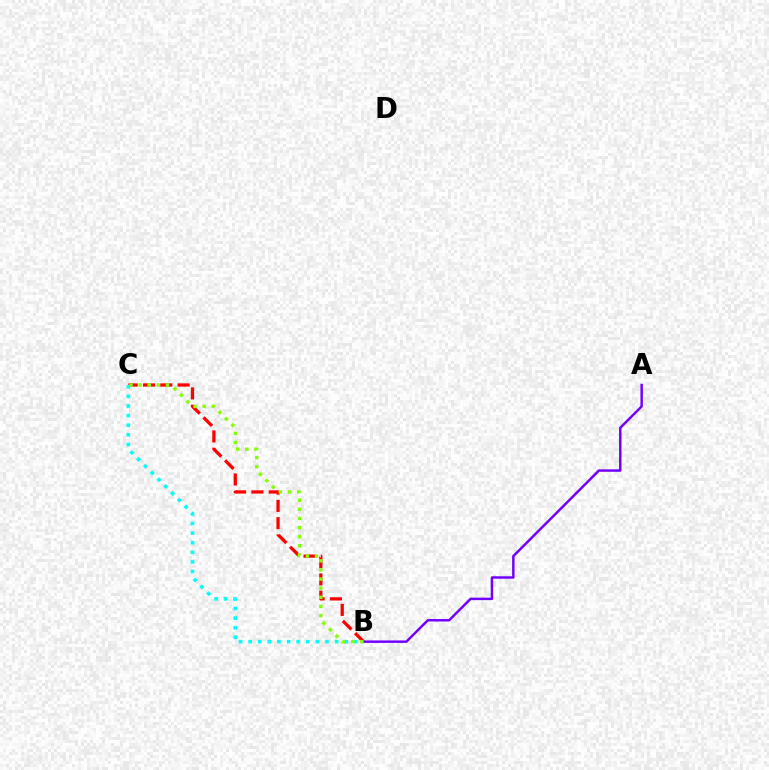{('B', 'C'): [{'color': '#ff0000', 'line_style': 'dashed', 'thickness': 2.35}, {'color': '#00fff6', 'line_style': 'dotted', 'thickness': 2.61}, {'color': '#84ff00', 'line_style': 'dotted', 'thickness': 2.48}], ('A', 'B'): [{'color': '#7200ff', 'line_style': 'solid', 'thickness': 1.78}]}